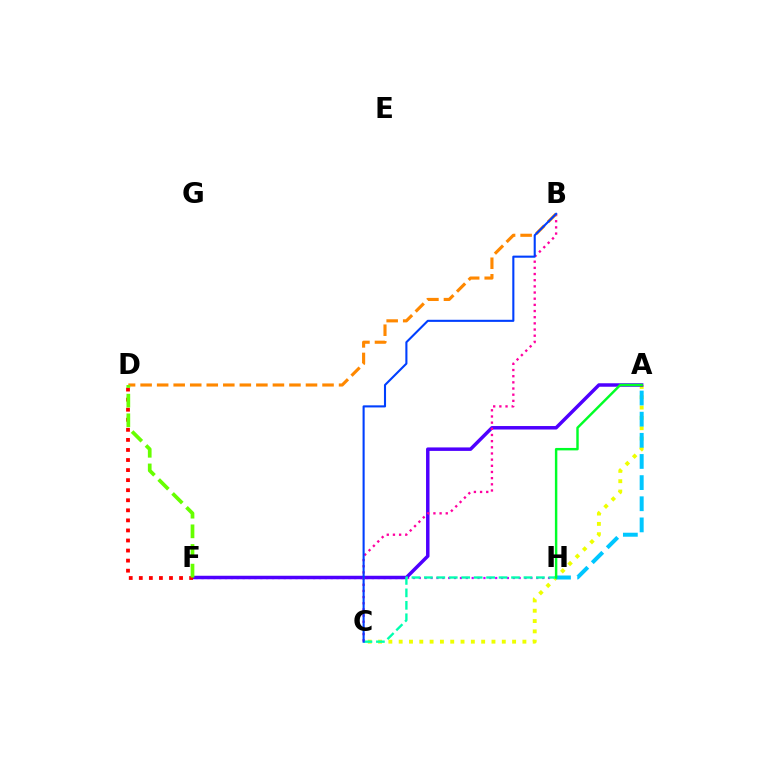{('F', 'H'): [{'color': '#d600ff', 'line_style': 'dotted', 'thickness': 1.6}], ('A', 'C'): [{'color': '#eeff00', 'line_style': 'dotted', 'thickness': 2.8}], ('A', 'F'): [{'color': '#4f00ff', 'line_style': 'solid', 'thickness': 2.51}], ('C', 'H'): [{'color': '#00ffaf', 'line_style': 'dashed', 'thickness': 1.69}], ('B', 'C'): [{'color': '#ff00a0', 'line_style': 'dotted', 'thickness': 1.68}, {'color': '#003fff', 'line_style': 'solid', 'thickness': 1.51}], ('B', 'D'): [{'color': '#ff8800', 'line_style': 'dashed', 'thickness': 2.25}], ('D', 'F'): [{'color': '#ff0000', 'line_style': 'dotted', 'thickness': 2.73}, {'color': '#66ff00', 'line_style': 'dashed', 'thickness': 2.67}], ('A', 'H'): [{'color': '#00c7ff', 'line_style': 'dashed', 'thickness': 2.87}, {'color': '#00ff27', 'line_style': 'solid', 'thickness': 1.76}]}